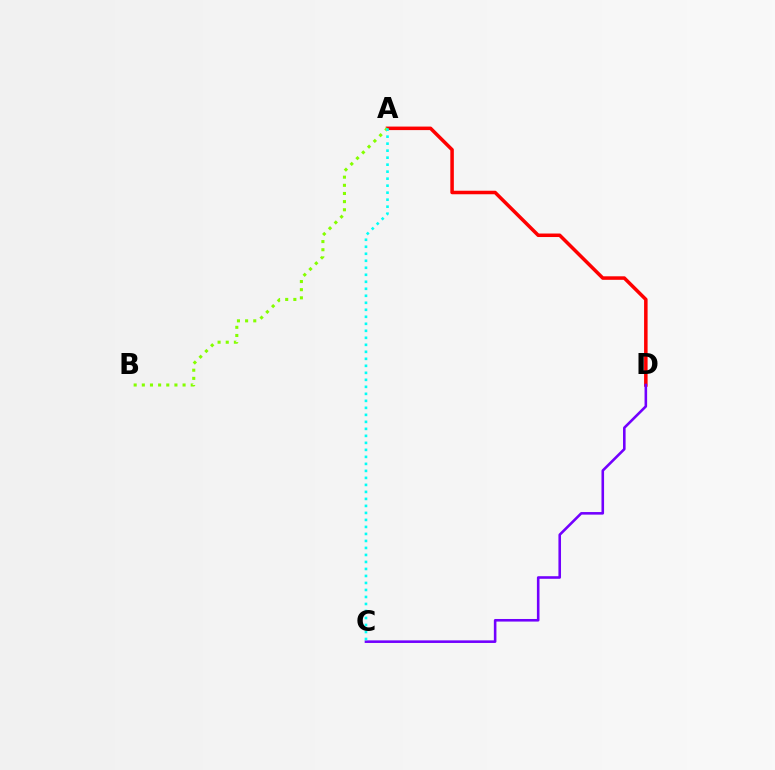{('A', 'D'): [{'color': '#ff0000', 'line_style': 'solid', 'thickness': 2.53}], ('C', 'D'): [{'color': '#7200ff', 'line_style': 'solid', 'thickness': 1.86}], ('A', 'B'): [{'color': '#84ff00', 'line_style': 'dotted', 'thickness': 2.21}], ('A', 'C'): [{'color': '#00fff6', 'line_style': 'dotted', 'thickness': 1.9}]}